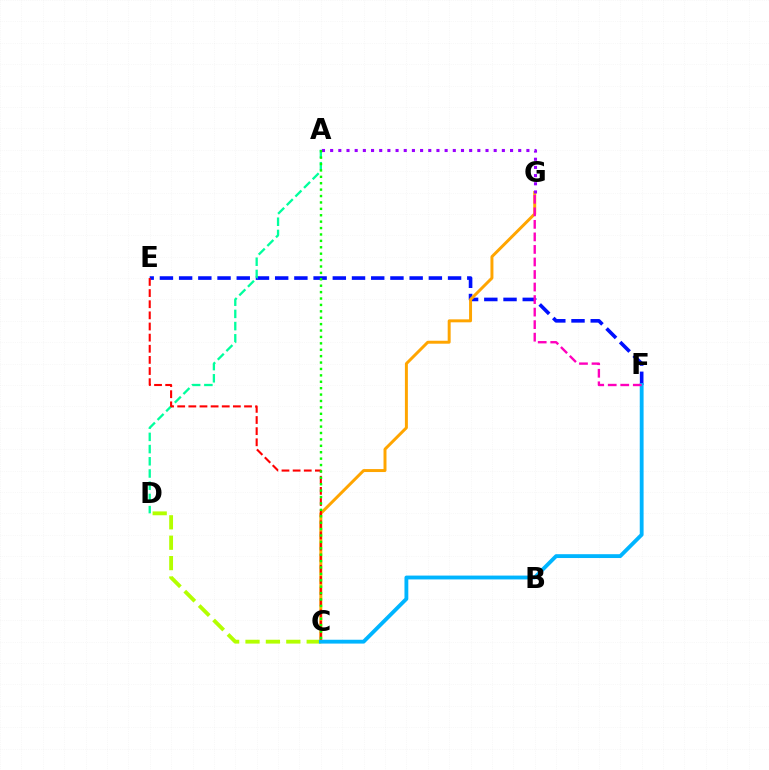{('E', 'F'): [{'color': '#0010ff', 'line_style': 'dashed', 'thickness': 2.61}], ('C', 'G'): [{'color': '#ffa500', 'line_style': 'solid', 'thickness': 2.13}], ('C', 'D'): [{'color': '#b3ff00', 'line_style': 'dashed', 'thickness': 2.77}], ('A', 'D'): [{'color': '#00ff9d', 'line_style': 'dashed', 'thickness': 1.66}], ('C', 'F'): [{'color': '#00b5ff', 'line_style': 'solid', 'thickness': 2.77}], ('F', 'G'): [{'color': '#ff00bd', 'line_style': 'dashed', 'thickness': 1.7}], ('A', 'G'): [{'color': '#9b00ff', 'line_style': 'dotted', 'thickness': 2.22}], ('C', 'E'): [{'color': '#ff0000', 'line_style': 'dashed', 'thickness': 1.51}], ('A', 'C'): [{'color': '#08ff00', 'line_style': 'dotted', 'thickness': 1.74}]}